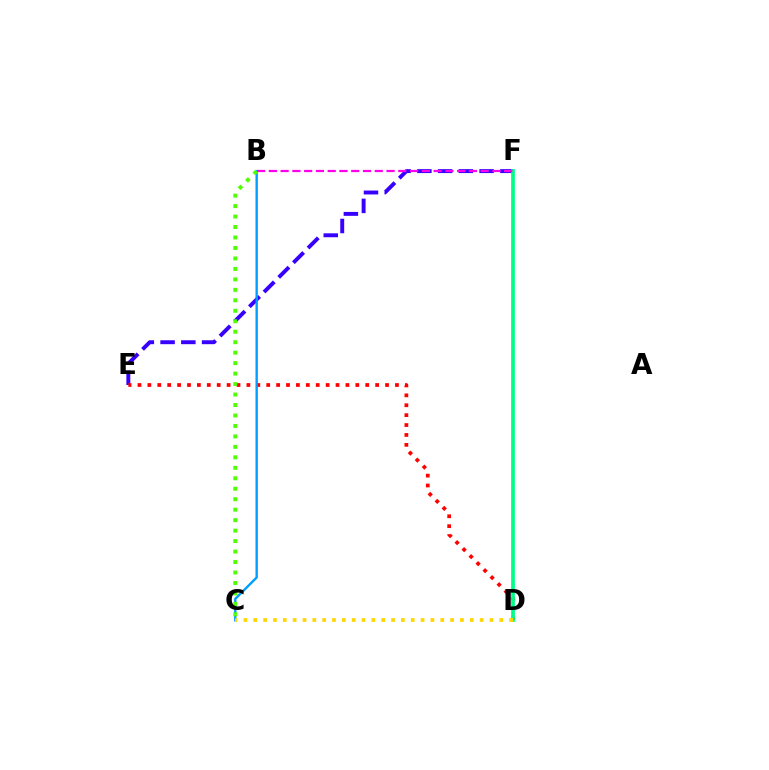{('E', 'F'): [{'color': '#3700ff', 'line_style': 'dashed', 'thickness': 2.82}], ('D', 'E'): [{'color': '#ff0000', 'line_style': 'dotted', 'thickness': 2.69}], ('B', 'C'): [{'color': '#009eff', 'line_style': 'solid', 'thickness': 1.71}, {'color': '#4fff00', 'line_style': 'dotted', 'thickness': 2.84}], ('D', 'F'): [{'color': '#00ff86', 'line_style': 'solid', 'thickness': 2.68}], ('B', 'F'): [{'color': '#ff00ed', 'line_style': 'dashed', 'thickness': 1.6}], ('C', 'D'): [{'color': '#ffd500', 'line_style': 'dotted', 'thickness': 2.67}]}